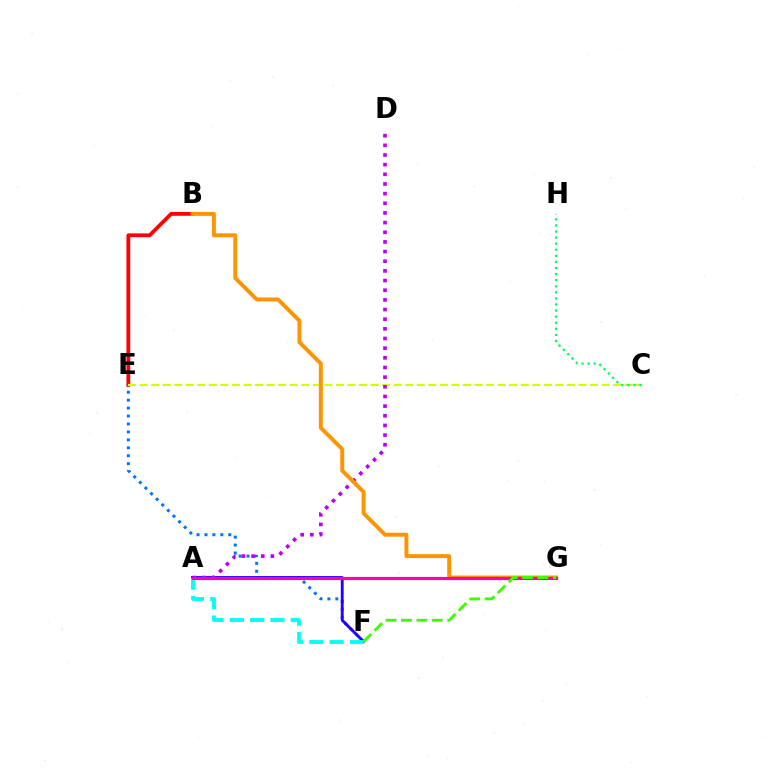{('B', 'E'): [{'color': '#ff0000', 'line_style': 'solid', 'thickness': 2.72}], ('E', 'F'): [{'color': '#0074ff', 'line_style': 'dotted', 'thickness': 2.16}], ('C', 'E'): [{'color': '#d1ff00', 'line_style': 'dashed', 'thickness': 1.57}], ('A', 'F'): [{'color': '#2500ff', 'line_style': 'solid', 'thickness': 2.06}, {'color': '#00fff6', 'line_style': 'dashed', 'thickness': 2.76}], ('A', 'D'): [{'color': '#b900ff', 'line_style': 'dotted', 'thickness': 2.62}], ('B', 'G'): [{'color': '#ff9400', 'line_style': 'solid', 'thickness': 2.83}], ('A', 'G'): [{'color': '#ff00ac', 'line_style': 'solid', 'thickness': 2.27}], ('F', 'G'): [{'color': '#3dff00', 'line_style': 'dashed', 'thickness': 2.1}], ('C', 'H'): [{'color': '#00ff5c', 'line_style': 'dotted', 'thickness': 1.65}]}